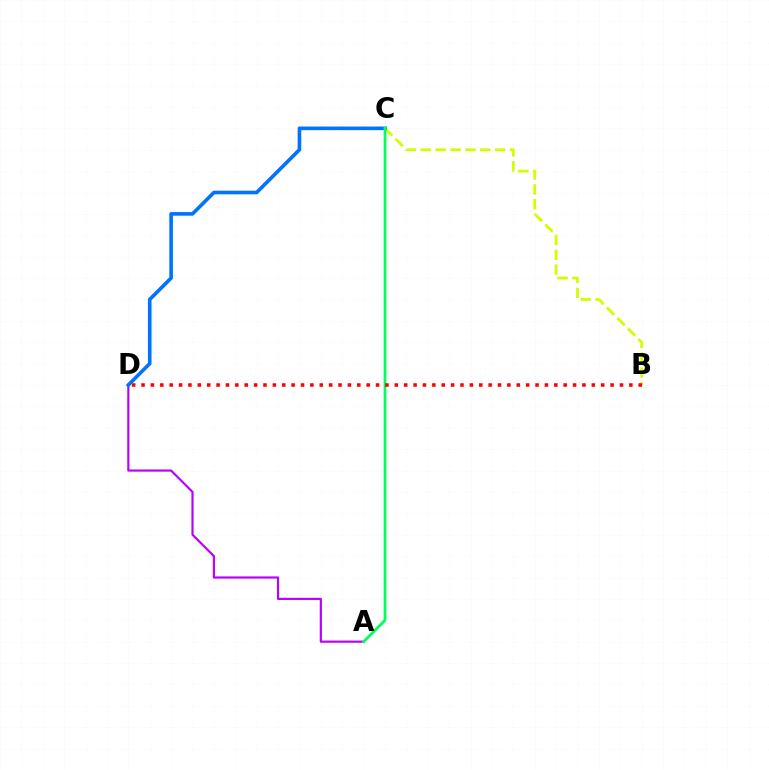{('B', 'C'): [{'color': '#d1ff00', 'line_style': 'dashed', 'thickness': 2.02}], ('A', 'D'): [{'color': '#b900ff', 'line_style': 'solid', 'thickness': 1.56}], ('C', 'D'): [{'color': '#0074ff', 'line_style': 'solid', 'thickness': 2.61}], ('A', 'C'): [{'color': '#00ff5c', 'line_style': 'solid', 'thickness': 1.96}], ('B', 'D'): [{'color': '#ff0000', 'line_style': 'dotted', 'thickness': 2.55}]}